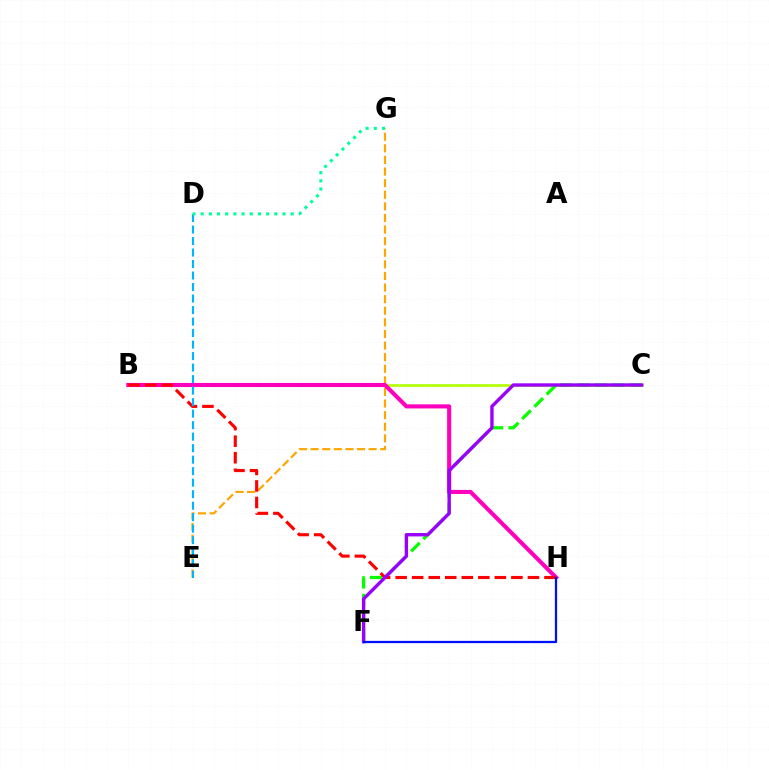{('B', 'C'): [{'color': '#b3ff00', 'line_style': 'solid', 'thickness': 1.89}], ('C', 'F'): [{'color': '#08ff00', 'line_style': 'dashed', 'thickness': 2.36}, {'color': '#9b00ff', 'line_style': 'solid', 'thickness': 2.43}], ('E', 'G'): [{'color': '#ffa500', 'line_style': 'dashed', 'thickness': 1.58}], ('B', 'H'): [{'color': '#ff00bd', 'line_style': 'solid', 'thickness': 2.95}, {'color': '#ff0000', 'line_style': 'dashed', 'thickness': 2.25}], ('D', 'E'): [{'color': '#00b5ff', 'line_style': 'dashed', 'thickness': 1.56}], ('F', 'H'): [{'color': '#0010ff', 'line_style': 'solid', 'thickness': 1.63}], ('D', 'G'): [{'color': '#00ff9d', 'line_style': 'dotted', 'thickness': 2.22}]}